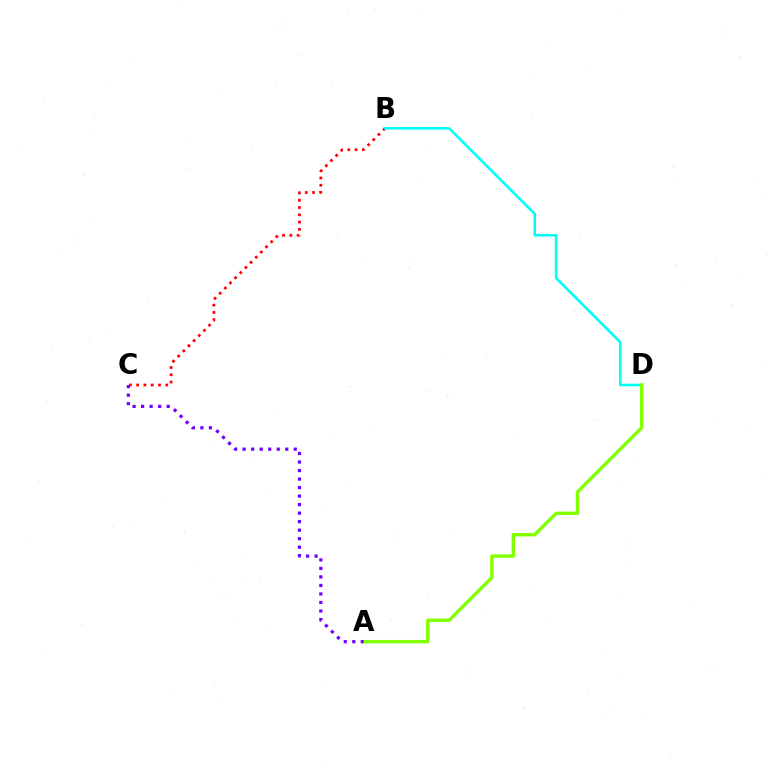{('B', 'C'): [{'color': '#ff0000', 'line_style': 'dotted', 'thickness': 1.98}], ('B', 'D'): [{'color': '#00fff6', 'line_style': 'solid', 'thickness': 1.85}], ('A', 'D'): [{'color': '#84ff00', 'line_style': 'solid', 'thickness': 2.46}], ('A', 'C'): [{'color': '#7200ff', 'line_style': 'dotted', 'thickness': 2.31}]}